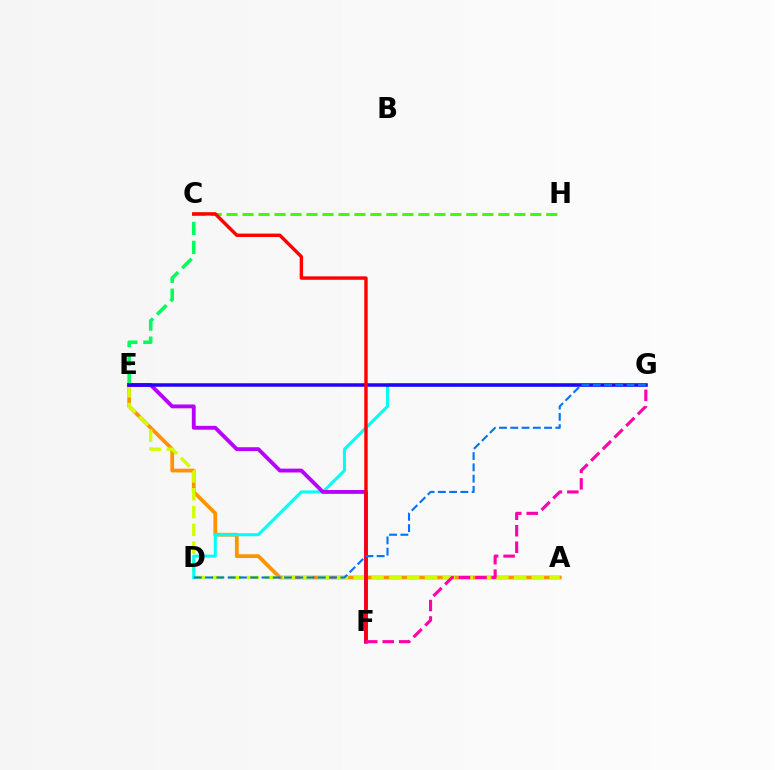{('C', 'H'): [{'color': '#3dff00', 'line_style': 'dashed', 'thickness': 2.17}], ('C', 'E'): [{'color': '#00ff5c', 'line_style': 'dashed', 'thickness': 2.57}], ('A', 'E'): [{'color': '#ff9400', 'line_style': 'solid', 'thickness': 2.72}, {'color': '#d1ff00', 'line_style': 'dashed', 'thickness': 2.42}], ('D', 'G'): [{'color': '#00fff6', 'line_style': 'solid', 'thickness': 2.2}, {'color': '#0074ff', 'line_style': 'dashed', 'thickness': 1.53}], ('E', 'F'): [{'color': '#b900ff', 'line_style': 'solid', 'thickness': 2.77}], ('E', 'G'): [{'color': '#2500ff', 'line_style': 'solid', 'thickness': 2.53}], ('C', 'F'): [{'color': '#ff0000', 'line_style': 'solid', 'thickness': 2.45}], ('F', 'G'): [{'color': '#ff00ac', 'line_style': 'dashed', 'thickness': 2.24}]}